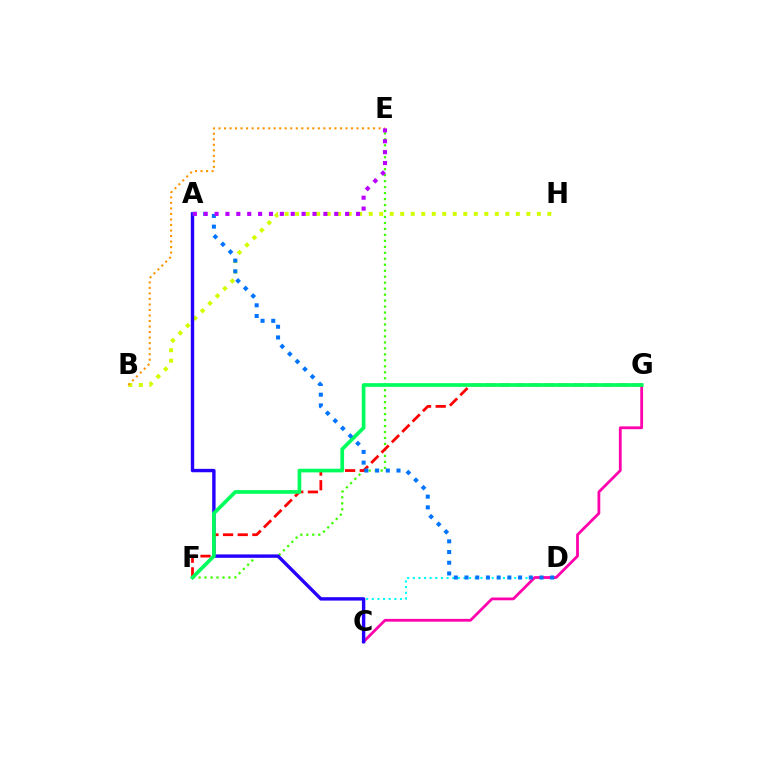{('B', 'H'): [{'color': '#d1ff00', 'line_style': 'dotted', 'thickness': 2.86}], ('C', 'D'): [{'color': '#00fff6', 'line_style': 'dotted', 'thickness': 1.53}], ('E', 'F'): [{'color': '#3dff00', 'line_style': 'dotted', 'thickness': 1.62}], ('C', 'G'): [{'color': '#ff00ac', 'line_style': 'solid', 'thickness': 2.0}], ('A', 'C'): [{'color': '#2500ff', 'line_style': 'solid', 'thickness': 2.44}], ('F', 'G'): [{'color': '#ff0000', 'line_style': 'dashed', 'thickness': 1.99}, {'color': '#00ff5c', 'line_style': 'solid', 'thickness': 2.66}], ('A', 'D'): [{'color': '#0074ff', 'line_style': 'dotted', 'thickness': 2.91}], ('B', 'E'): [{'color': '#ff9400', 'line_style': 'dotted', 'thickness': 1.5}], ('A', 'E'): [{'color': '#b900ff', 'line_style': 'dotted', 'thickness': 2.96}]}